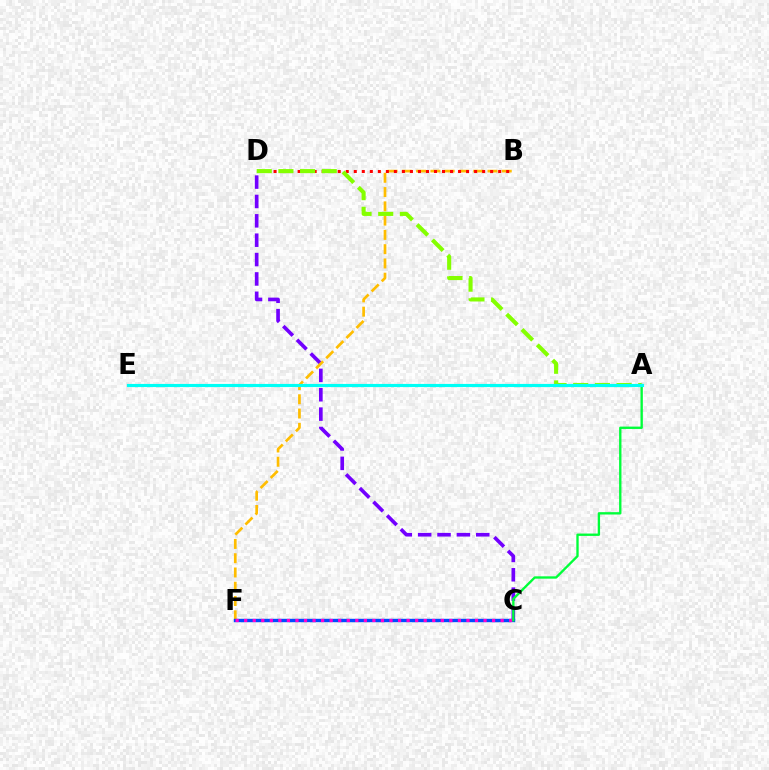{('C', 'D'): [{'color': '#7200ff', 'line_style': 'dashed', 'thickness': 2.63}], ('B', 'F'): [{'color': '#ffbd00', 'line_style': 'dashed', 'thickness': 1.94}], ('C', 'F'): [{'color': '#004bff', 'line_style': 'solid', 'thickness': 2.45}, {'color': '#ff00cf', 'line_style': 'dotted', 'thickness': 2.32}], ('B', 'D'): [{'color': '#ff0000', 'line_style': 'dotted', 'thickness': 2.18}], ('A', 'D'): [{'color': '#84ff00', 'line_style': 'dashed', 'thickness': 2.94}], ('A', 'C'): [{'color': '#00ff39', 'line_style': 'solid', 'thickness': 1.69}], ('A', 'E'): [{'color': '#00fff6', 'line_style': 'solid', 'thickness': 2.27}]}